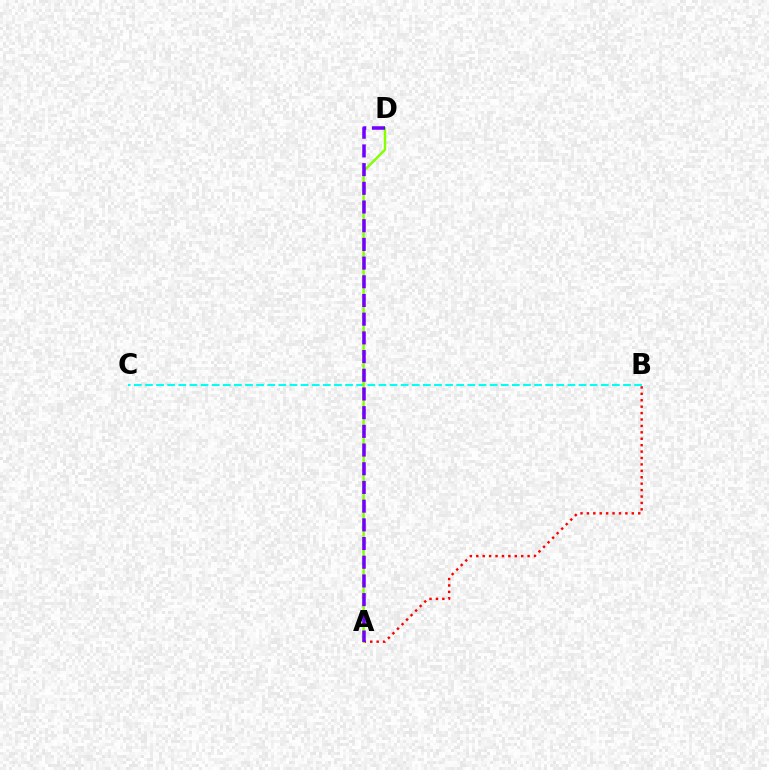{('A', 'B'): [{'color': '#ff0000', 'line_style': 'dotted', 'thickness': 1.74}], ('B', 'C'): [{'color': '#00fff6', 'line_style': 'dashed', 'thickness': 1.51}], ('A', 'D'): [{'color': '#84ff00', 'line_style': 'solid', 'thickness': 1.75}, {'color': '#7200ff', 'line_style': 'dashed', 'thickness': 2.54}]}